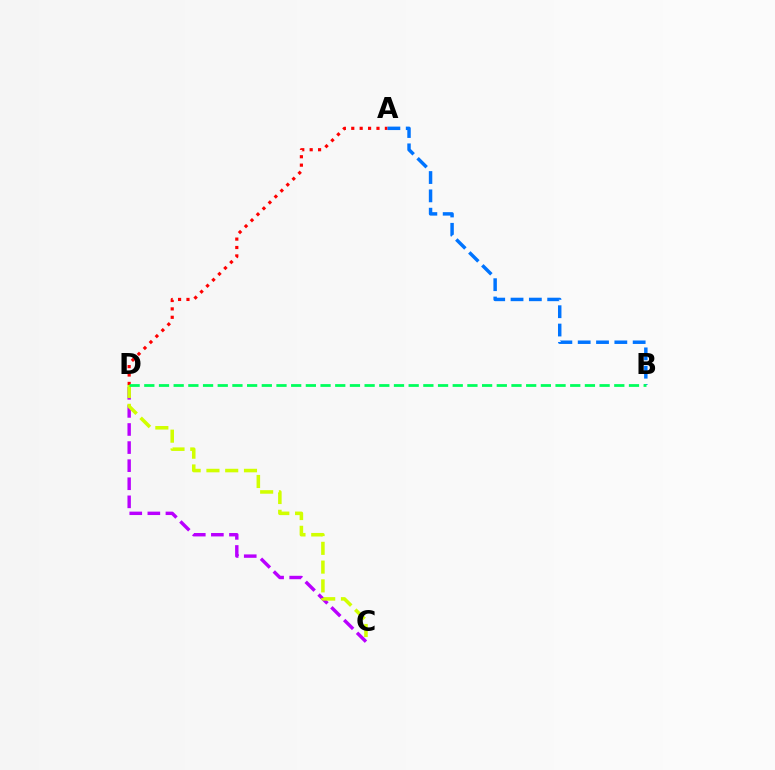{('A', 'D'): [{'color': '#ff0000', 'line_style': 'dotted', 'thickness': 2.28}], ('A', 'B'): [{'color': '#0074ff', 'line_style': 'dashed', 'thickness': 2.49}], ('C', 'D'): [{'color': '#b900ff', 'line_style': 'dashed', 'thickness': 2.46}, {'color': '#d1ff00', 'line_style': 'dashed', 'thickness': 2.55}], ('B', 'D'): [{'color': '#00ff5c', 'line_style': 'dashed', 'thickness': 2.0}]}